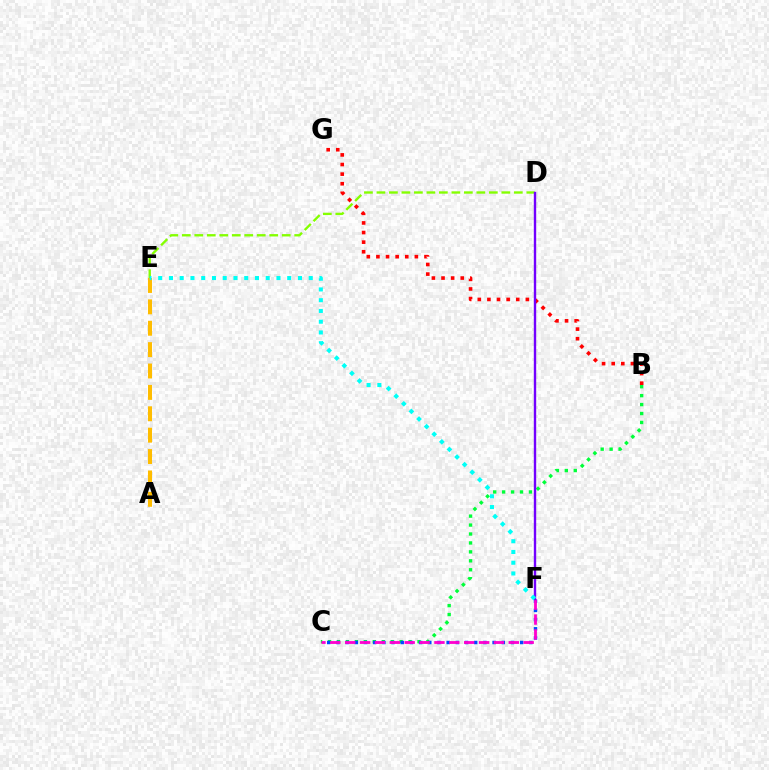{('A', 'E'): [{'color': '#ffbd00', 'line_style': 'dashed', 'thickness': 2.91}], ('B', 'C'): [{'color': '#00ff39', 'line_style': 'dotted', 'thickness': 2.43}], ('C', 'F'): [{'color': '#004bff', 'line_style': 'dotted', 'thickness': 2.5}, {'color': '#ff00cf', 'line_style': 'dashed', 'thickness': 2.02}], ('D', 'E'): [{'color': '#84ff00', 'line_style': 'dashed', 'thickness': 1.7}], ('B', 'G'): [{'color': '#ff0000', 'line_style': 'dotted', 'thickness': 2.61}], ('D', 'F'): [{'color': '#7200ff', 'line_style': 'solid', 'thickness': 1.71}], ('E', 'F'): [{'color': '#00fff6', 'line_style': 'dotted', 'thickness': 2.92}]}